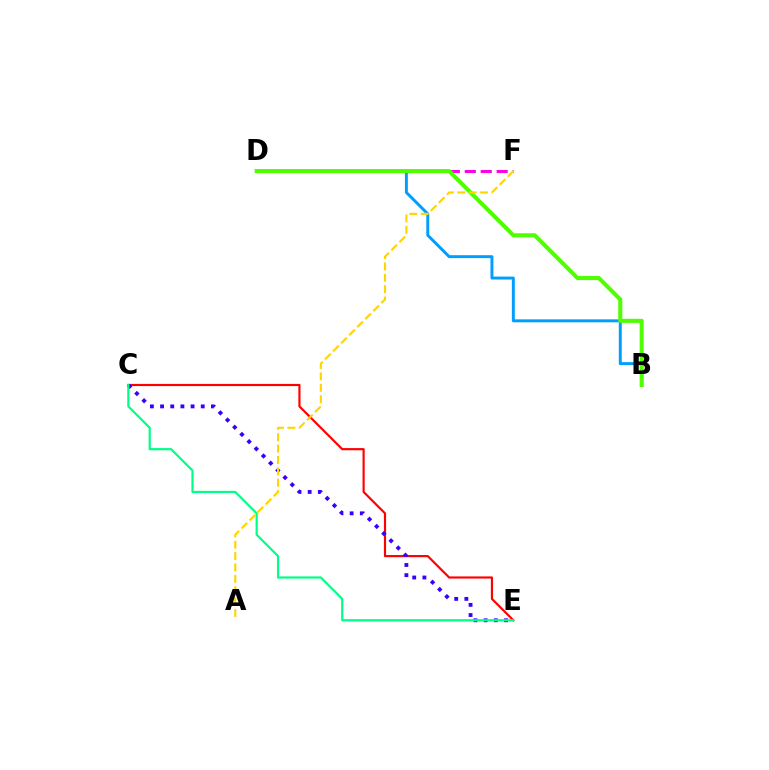{('B', 'D'): [{'color': '#009eff', 'line_style': 'solid', 'thickness': 2.12}, {'color': '#4fff00', 'line_style': 'solid', 'thickness': 2.92}], ('C', 'E'): [{'color': '#ff0000', 'line_style': 'solid', 'thickness': 1.56}, {'color': '#3700ff', 'line_style': 'dotted', 'thickness': 2.76}, {'color': '#00ff86', 'line_style': 'solid', 'thickness': 1.58}], ('D', 'F'): [{'color': '#ff00ed', 'line_style': 'dashed', 'thickness': 2.17}], ('A', 'F'): [{'color': '#ffd500', 'line_style': 'dashed', 'thickness': 1.55}]}